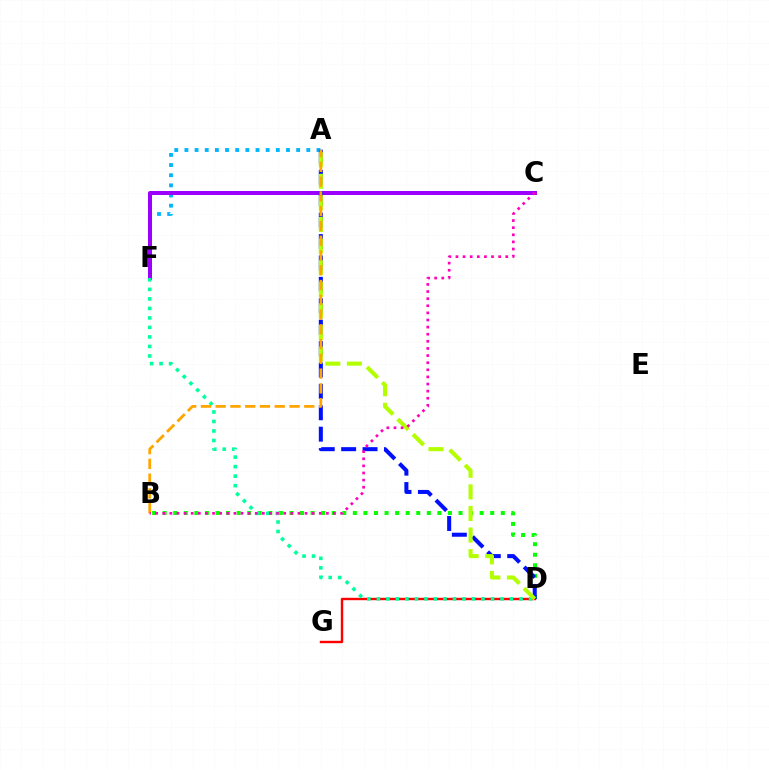{('A', 'F'): [{'color': '#00b5ff', 'line_style': 'dotted', 'thickness': 2.76}], ('C', 'F'): [{'color': '#9b00ff', 'line_style': 'solid', 'thickness': 2.87}], ('B', 'D'): [{'color': '#08ff00', 'line_style': 'dotted', 'thickness': 2.87}], ('D', 'G'): [{'color': '#ff0000', 'line_style': 'solid', 'thickness': 1.73}], ('D', 'F'): [{'color': '#00ff9d', 'line_style': 'dotted', 'thickness': 2.58}], ('A', 'D'): [{'color': '#0010ff', 'line_style': 'dashed', 'thickness': 2.91}, {'color': '#b3ff00', 'line_style': 'dashed', 'thickness': 2.93}], ('A', 'B'): [{'color': '#ffa500', 'line_style': 'dashed', 'thickness': 2.01}], ('B', 'C'): [{'color': '#ff00bd', 'line_style': 'dotted', 'thickness': 1.93}]}